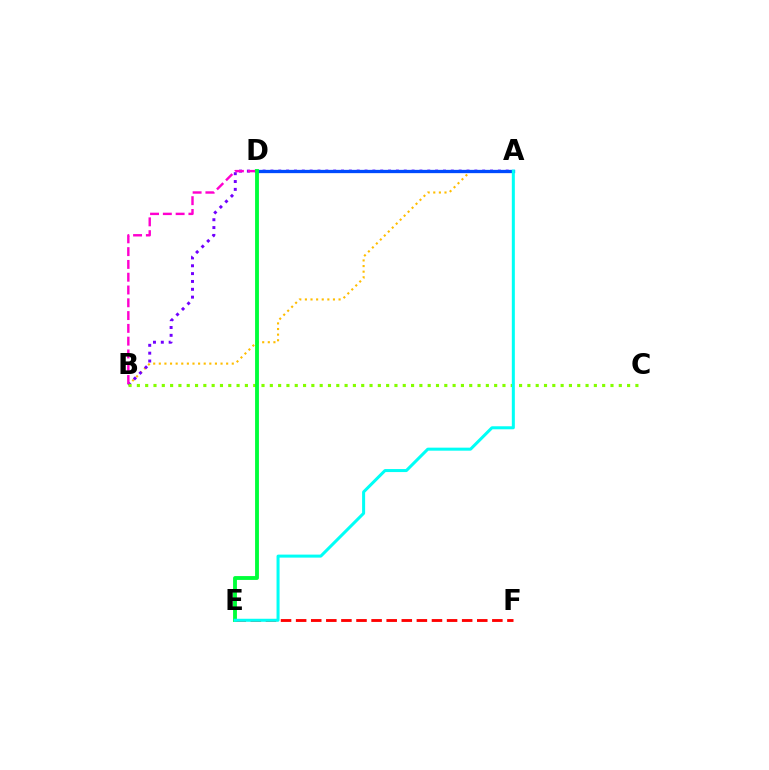{('E', 'F'): [{'color': '#ff0000', 'line_style': 'dashed', 'thickness': 2.05}], ('A', 'B'): [{'color': '#ffbd00', 'line_style': 'dotted', 'thickness': 1.52}, {'color': '#7200ff', 'line_style': 'dotted', 'thickness': 2.13}], ('B', 'D'): [{'color': '#ff00cf', 'line_style': 'dashed', 'thickness': 1.74}], ('A', 'D'): [{'color': '#004bff', 'line_style': 'solid', 'thickness': 2.36}], ('B', 'C'): [{'color': '#84ff00', 'line_style': 'dotted', 'thickness': 2.26}], ('D', 'E'): [{'color': '#00ff39', 'line_style': 'solid', 'thickness': 2.77}], ('A', 'E'): [{'color': '#00fff6', 'line_style': 'solid', 'thickness': 2.18}]}